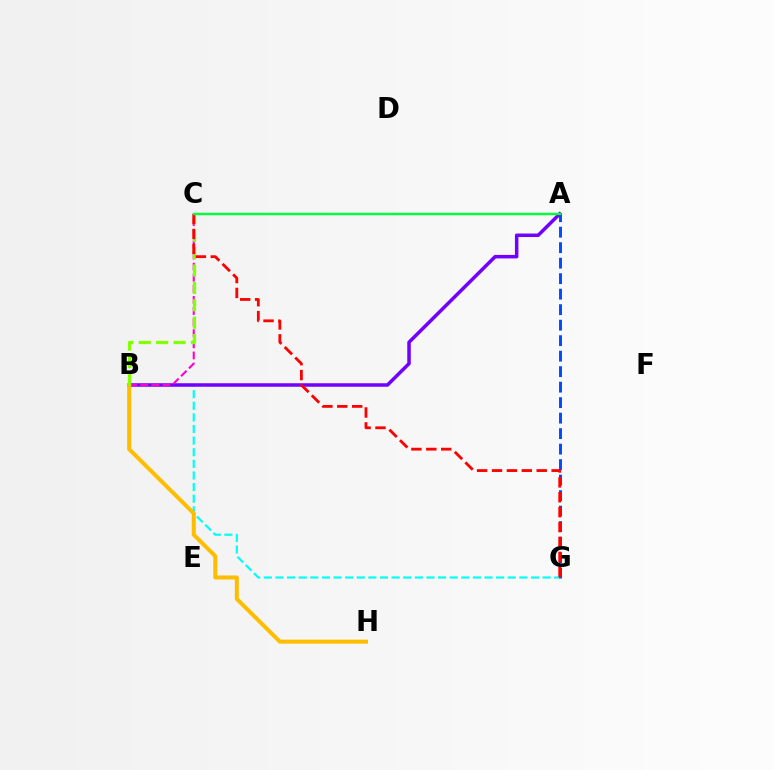{('B', 'G'): [{'color': '#00fff6', 'line_style': 'dashed', 'thickness': 1.58}], ('A', 'G'): [{'color': '#004bff', 'line_style': 'dashed', 'thickness': 2.11}], ('A', 'B'): [{'color': '#7200ff', 'line_style': 'solid', 'thickness': 2.52}], ('B', 'C'): [{'color': '#ff00cf', 'line_style': 'dashed', 'thickness': 1.51}, {'color': '#84ff00', 'line_style': 'dashed', 'thickness': 2.36}], ('B', 'H'): [{'color': '#ffbd00', 'line_style': 'solid', 'thickness': 2.89}], ('C', 'G'): [{'color': '#ff0000', 'line_style': 'dashed', 'thickness': 2.02}], ('A', 'C'): [{'color': '#00ff39', 'line_style': 'solid', 'thickness': 1.74}]}